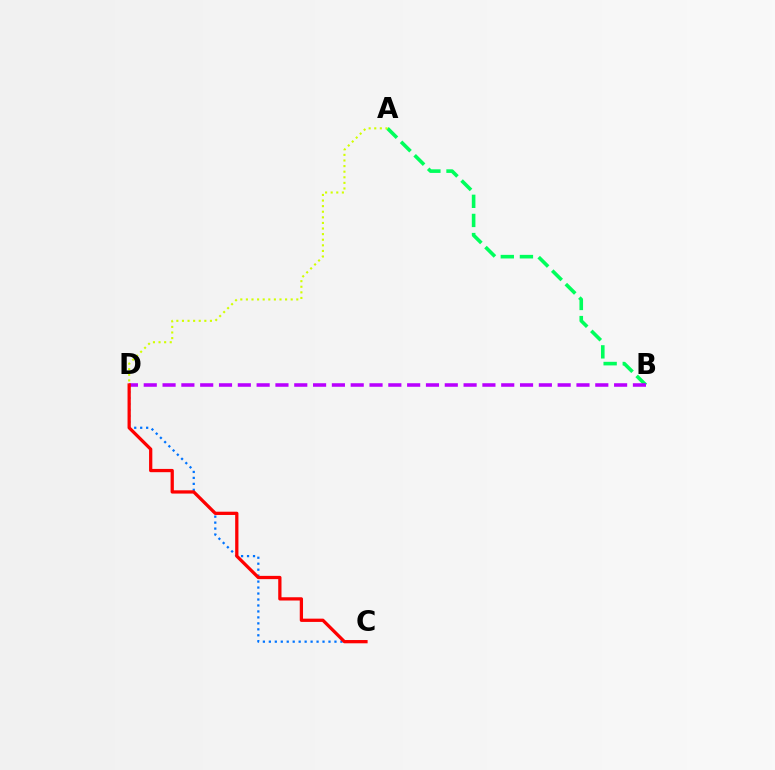{('C', 'D'): [{'color': '#0074ff', 'line_style': 'dotted', 'thickness': 1.62}, {'color': '#ff0000', 'line_style': 'solid', 'thickness': 2.35}], ('A', 'B'): [{'color': '#00ff5c', 'line_style': 'dashed', 'thickness': 2.6}], ('B', 'D'): [{'color': '#b900ff', 'line_style': 'dashed', 'thickness': 2.56}], ('A', 'D'): [{'color': '#d1ff00', 'line_style': 'dotted', 'thickness': 1.52}]}